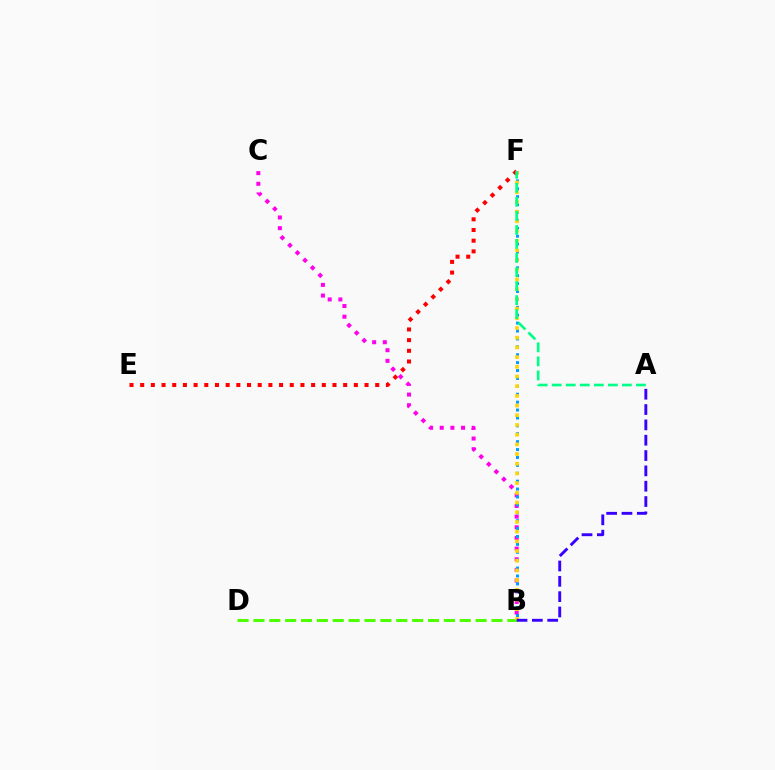{('B', 'D'): [{'color': '#4fff00', 'line_style': 'dashed', 'thickness': 2.16}], ('B', 'C'): [{'color': '#ff00ed', 'line_style': 'dotted', 'thickness': 2.9}], ('B', 'F'): [{'color': '#009eff', 'line_style': 'dotted', 'thickness': 2.15}, {'color': '#ffd500', 'line_style': 'dotted', 'thickness': 2.63}], ('E', 'F'): [{'color': '#ff0000', 'line_style': 'dotted', 'thickness': 2.9}], ('A', 'B'): [{'color': '#3700ff', 'line_style': 'dashed', 'thickness': 2.08}], ('A', 'F'): [{'color': '#00ff86', 'line_style': 'dashed', 'thickness': 1.91}]}